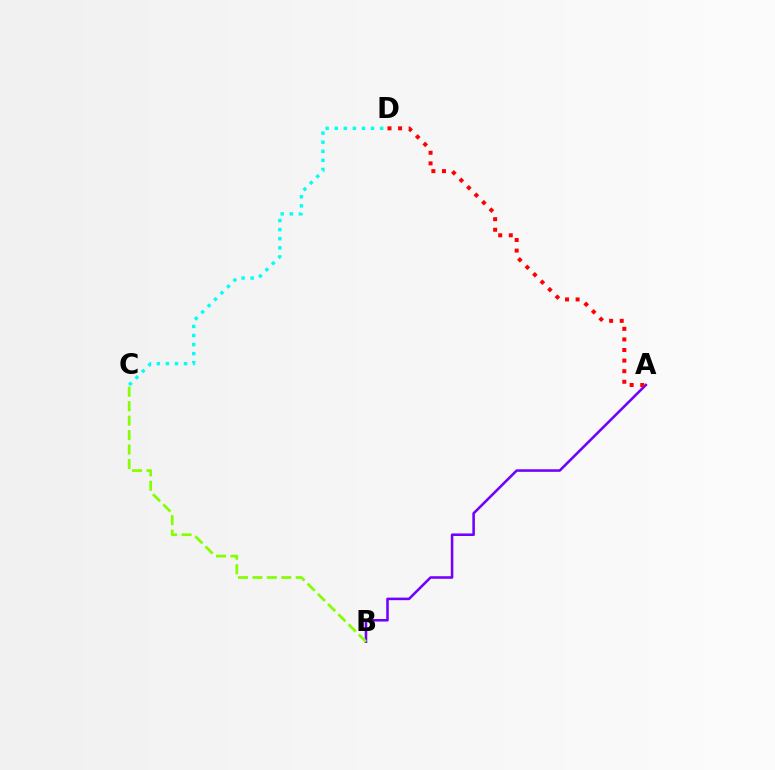{('A', 'B'): [{'color': '#7200ff', 'line_style': 'solid', 'thickness': 1.84}], ('C', 'D'): [{'color': '#00fff6', 'line_style': 'dotted', 'thickness': 2.47}], ('B', 'C'): [{'color': '#84ff00', 'line_style': 'dashed', 'thickness': 1.96}], ('A', 'D'): [{'color': '#ff0000', 'line_style': 'dotted', 'thickness': 2.88}]}